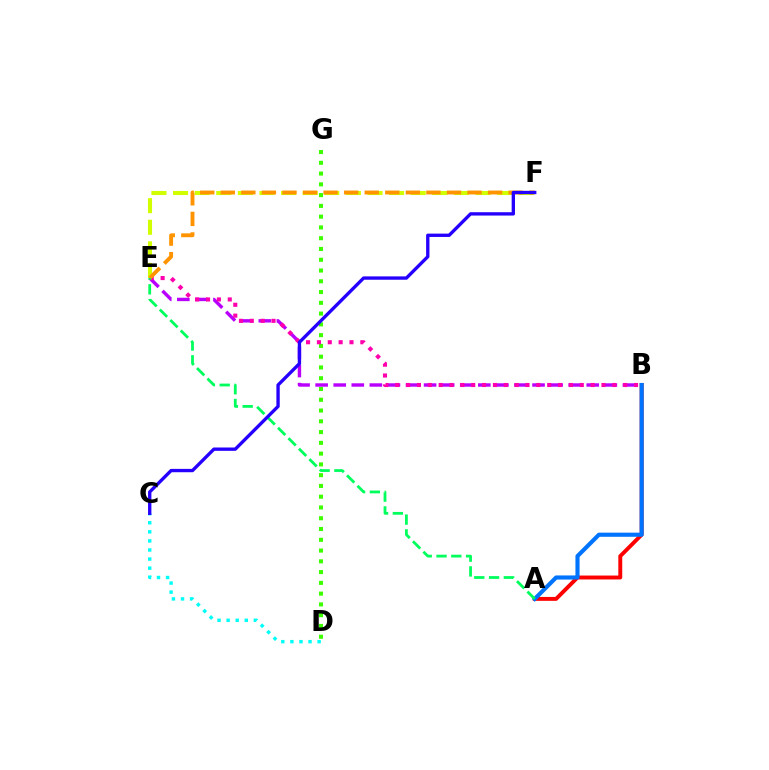{('C', 'D'): [{'color': '#00fff6', 'line_style': 'dotted', 'thickness': 2.47}], ('D', 'G'): [{'color': '#3dff00', 'line_style': 'dotted', 'thickness': 2.93}], ('A', 'B'): [{'color': '#ff0000', 'line_style': 'solid', 'thickness': 2.82}, {'color': '#0074ff', 'line_style': 'solid', 'thickness': 2.97}], ('E', 'F'): [{'color': '#d1ff00', 'line_style': 'dashed', 'thickness': 2.93}, {'color': '#ff9400', 'line_style': 'dashed', 'thickness': 2.79}], ('B', 'E'): [{'color': '#b900ff', 'line_style': 'dashed', 'thickness': 2.46}, {'color': '#ff00ac', 'line_style': 'dotted', 'thickness': 2.95}], ('A', 'E'): [{'color': '#00ff5c', 'line_style': 'dashed', 'thickness': 2.01}], ('C', 'F'): [{'color': '#2500ff', 'line_style': 'solid', 'thickness': 2.41}]}